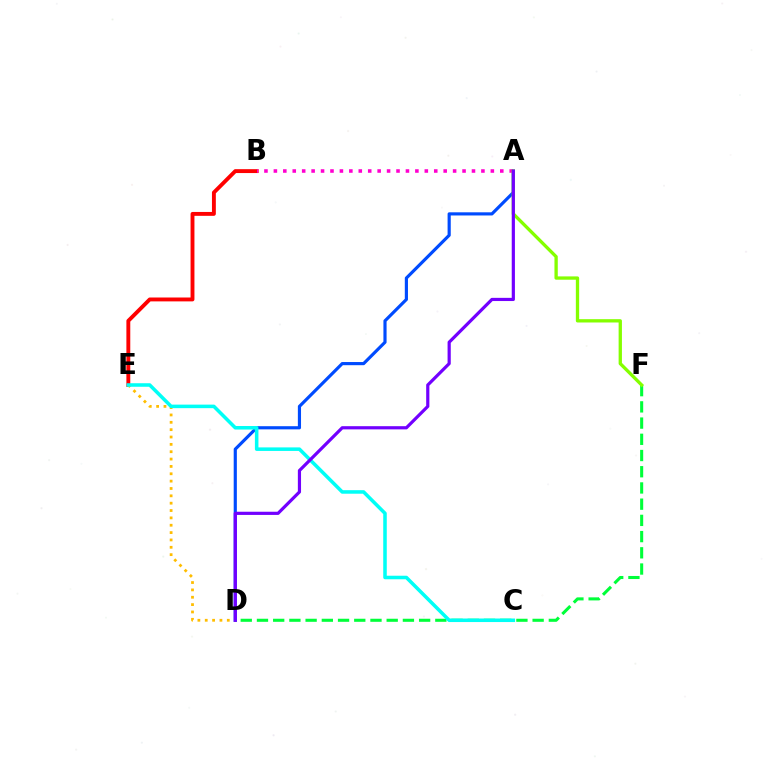{('A', 'D'): [{'color': '#004bff', 'line_style': 'solid', 'thickness': 2.28}, {'color': '#7200ff', 'line_style': 'solid', 'thickness': 2.29}], ('B', 'E'): [{'color': '#ff0000', 'line_style': 'solid', 'thickness': 2.8}], ('A', 'B'): [{'color': '#ff00cf', 'line_style': 'dotted', 'thickness': 2.56}], ('D', 'F'): [{'color': '#00ff39', 'line_style': 'dashed', 'thickness': 2.2}], ('D', 'E'): [{'color': '#ffbd00', 'line_style': 'dotted', 'thickness': 2.0}], ('A', 'F'): [{'color': '#84ff00', 'line_style': 'solid', 'thickness': 2.39}], ('C', 'E'): [{'color': '#00fff6', 'line_style': 'solid', 'thickness': 2.55}]}